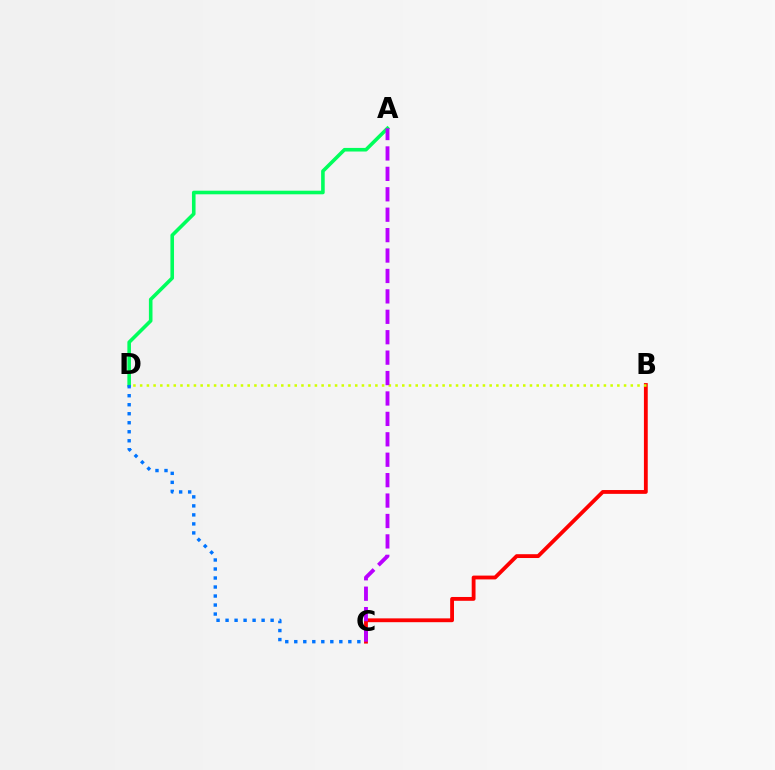{('B', 'C'): [{'color': '#ff0000', 'line_style': 'solid', 'thickness': 2.75}], ('A', 'D'): [{'color': '#00ff5c', 'line_style': 'solid', 'thickness': 2.59}], ('C', 'D'): [{'color': '#0074ff', 'line_style': 'dotted', 'thickness': 2.45}], ('B', 'D'): [{'color': '#d1ff00', 'line_style': 'dotted', 'thickness': 1.83}], ('A', 'C'): [{'color': '#b900ff', 'line_style': 'dashed', 'thickness': 2.77}]}